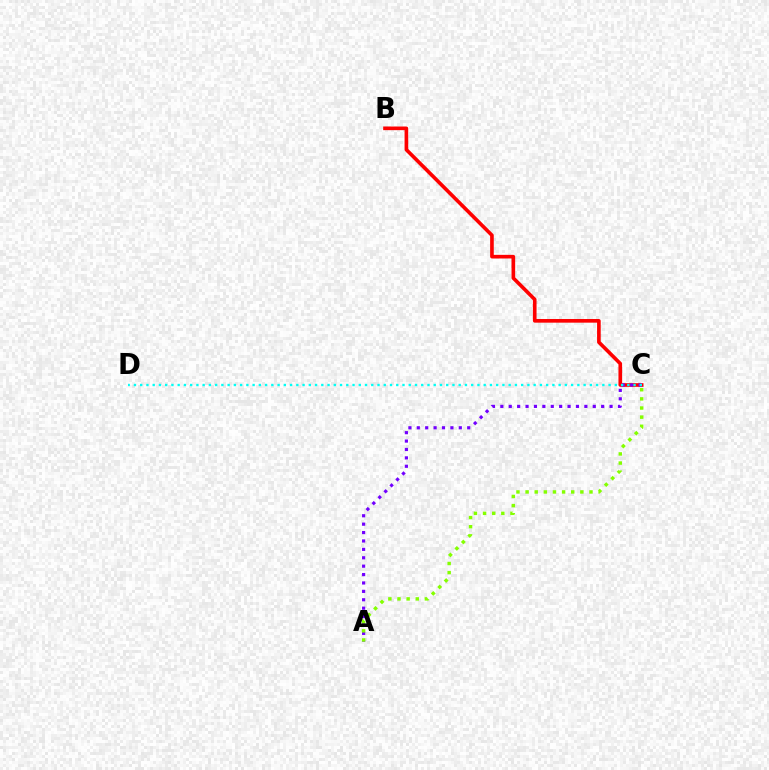{('B', 'C'): [{'color': '#ff0000', 'line_style': 'solid', 'thickness': 2.62}], ('A', 'C'): [{'color': '#7200ff', 'line_style': 'dotted', 'thickness': 2.28}, {'color': '#84ff00', 'line_style': 'dotted', 'thickness': 2.48}], ('C', 'D'): [{'color': '#00fff6', 'line_style': 'dotted', 'thickness': 1.7}]}